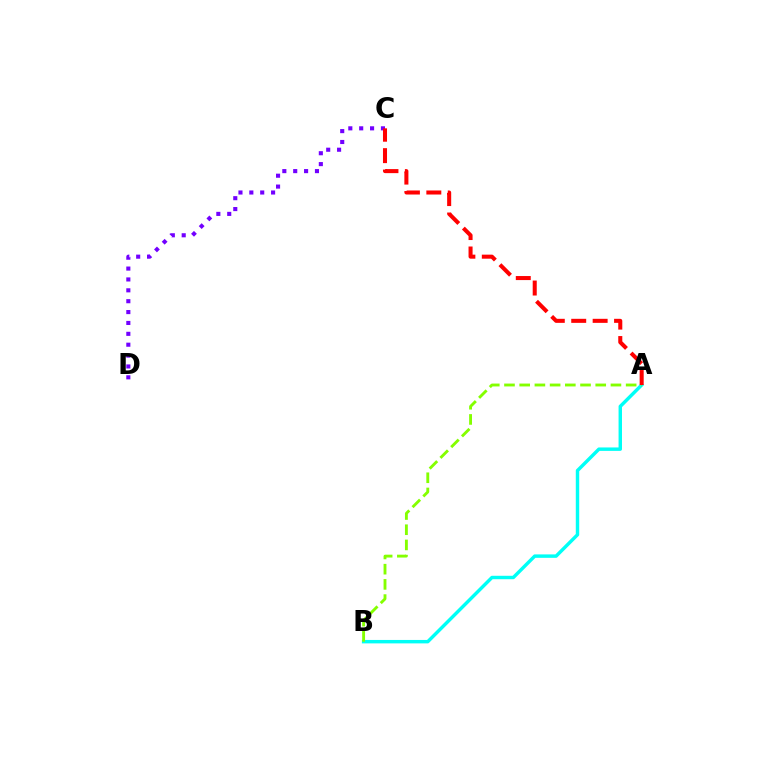{('C', 'D'): [{'color': '#7200ff', 'line_style': 'dotted', 'thickness': 2.96}], ('A', 'B'): [{'color': '#00fff6', 'line_style': 'solid', 'thickness': 2.47}, {'color': '#84ff00', 'line_style': 'dashed', 'thickness': 2.07}], ('A', 'C'): [{'color': '#ff0000', 'line_style': 'dashed', 'thickness': 2.91}]}